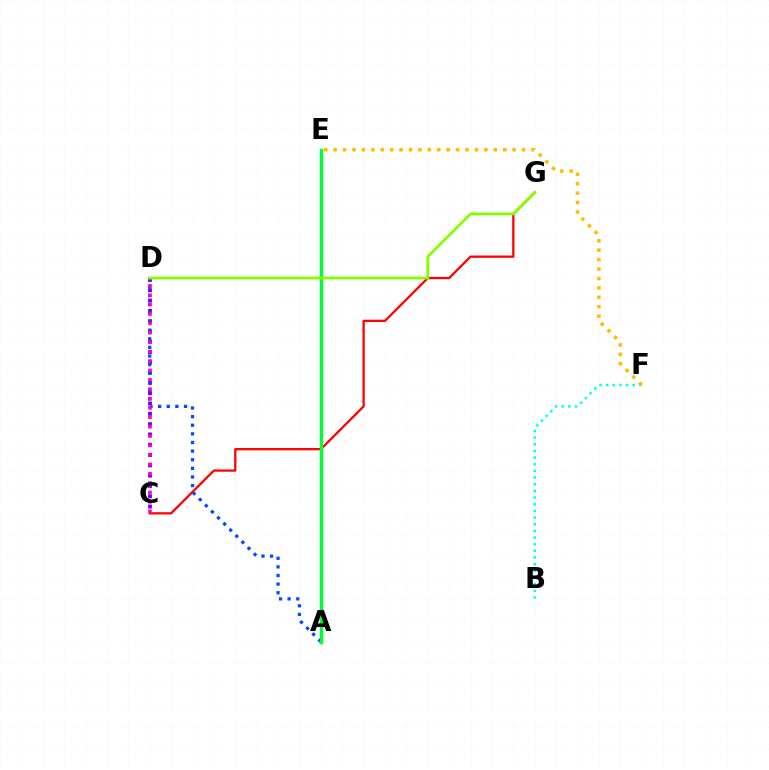{('C', 'G'): [{'color': '#ff0000', 'line_style': 'solid', 'thickness': 1.64}], ('C', 'D'): [{'color': '#7200ff', 'line_style': 'dotted', 'thickness': 2.8}, {'color': '#ff00cf', 'line_style': 'dotted', 'thickness': 2.55}], ('A', 'D'): [{'color': '#004bff', 'line_style': 'dotted', 'thickness': 2.34}], ('A', 'E'): [{'color': '#00ff39', 'line_style': 'solid', 'thickness': 2.51}], ('B', 'F'): [{'color': '#00fff6', 'line_style': 'dotted', 'thickness': 1.81}], ('D', 'G'): [{'color': '#84ff00', 'line_style': 'solid', 'thickness': 2.02}], ('E', 'F'): [{'color': '#ffbd00', 'line_style': 'dotted', 'thickness': 2.56}]}